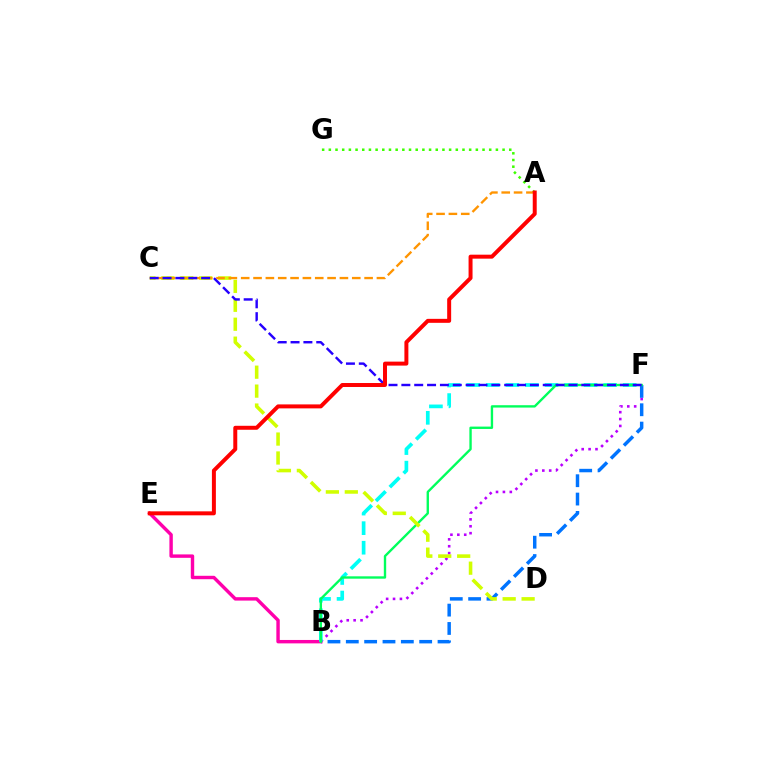{('B', 'F'): [{'color': '#b900ff', 'line_style': 'dotted', 'thickness': 1.87}, {'color': '#0074ff', 'line_style': 'dashed', 'thickness': 2.49}, {'color': '#00fff6', 'line_style': 'dashed', 'thickness': 2.66}, {'color': '#00ff5c', 'line_style': 'solid', 'thickness': 1.7}], ('A', 'G'): [{'color': '#3dff00', 'line_style': 'dotted', 'thickness': 1.82}], ('B', 'E'): [{'color': '#ff00ac', 'line_style': 'solid', 'thickness': 2.46}], ('C', 'D'): [{'color': '#d1ff00', 'line_style': 'dashed', 'thickness': 2.57}], ('A', 'C'): [{'color': '#ff9400', 'line_style': 'dashed', 'thickness': 1.68}], ('C', 'F'): [{'color': '#2500ff', 'line_style': 'dashed', 'thickness': 1.75}], ('A', 'E'): [{'color': '#ff0000', 'line_style': 'solid', 'thickness': 2.86}]}